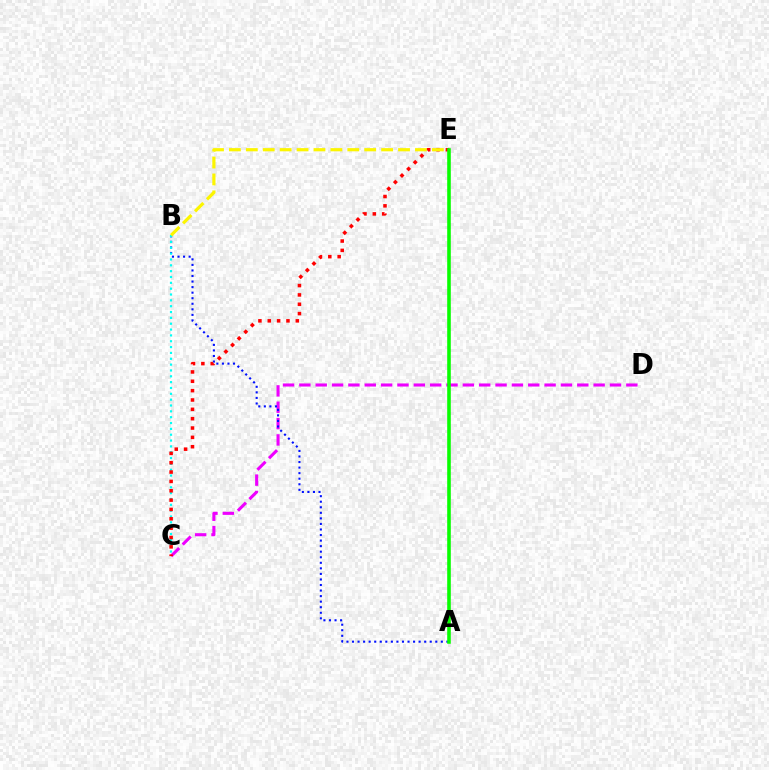{('C', 'D'): [{'color': '#ee00ff', 'line_style': 'dashed', 'thickness': 2.22}], ('A', 'B'): [{'color': '#0010ff', 'line_style': 'dotted', 'thickness': 1.51}], ('B', 'C'): [{'color': '#00fff6', 'line_style': 'dotted', 'thickness': 1.59}], ('C', 'E'): [{'color': '#ff0000', 'line_style': 'dotted', 'thickness': 2.54}], ('B', 'E'): [{'color': '#fcf500', 'line_style': 'dashed', 'thickness': 2.3}], ('A', 'E'): [{'color': '#08ff00', 'line_style': 'solid', 'thickness': 2.59}]}